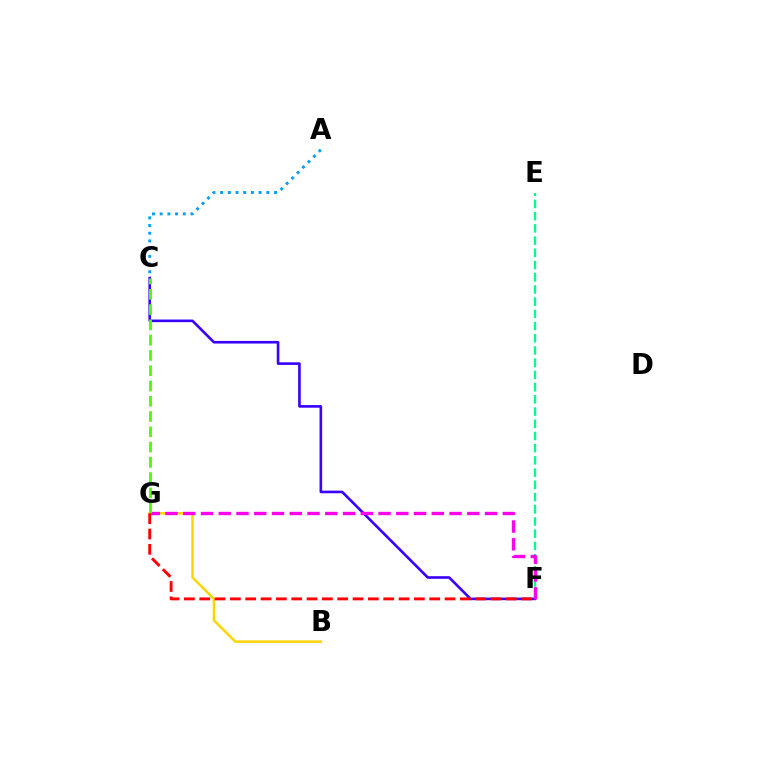{('A', 'C'): [{'color': '#009eff', 'line_style': 'dotted', 'thickness': 2.09}], ('E', 'F'): [{'color': '#00ff86', 'line_style': 'dashed', 'thickness': 1.66}], ('C', 'F'): [{'color': '#3700ff', 'line_style': 'solid', 'thickness': 1.88}], ('B', 'G'): [{'color': '#ffd500', 'line_style': 'solid', 'thickness': 1.79}], ('F', 'G'): [{'color': '#ff00ed', 'line_style': 'dashed', 'thickness': 2.41}, {'color': '#ff0000', 'line_style': 'dashed', 'thickness': 2.08}], ('C', 'G'): [{'color': '#4fff00', 'line_style': 'dashed', 'thickness': 2.08}]}